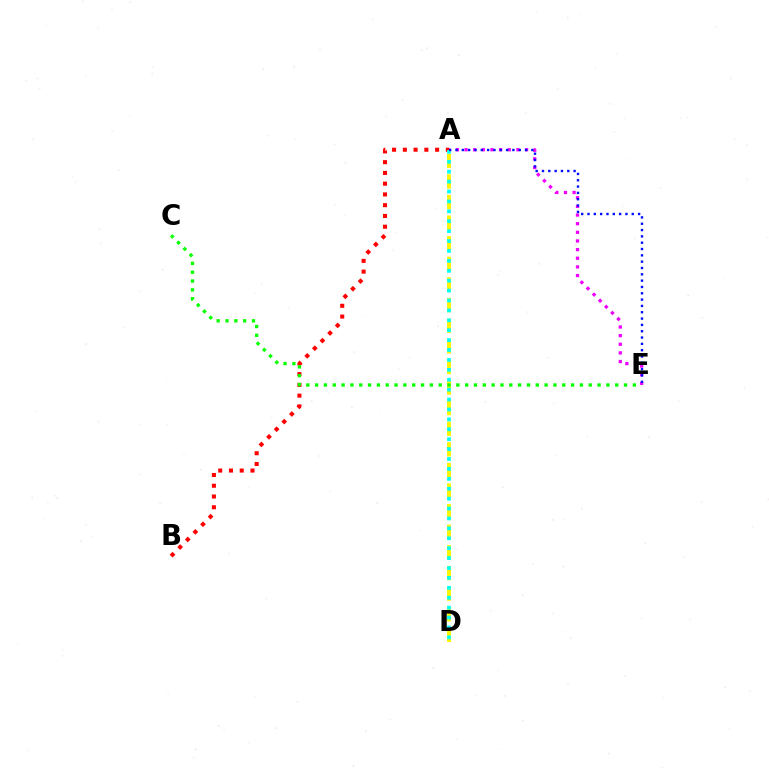{('A', 'B'): [{'color': '#ff0000', 'line_style': 'dotted', 'thickness': 2.92}], ('A', 'E'): [{'color': '#ee00ff', 'line_style': 'dotted', 'thickness': 2.35}, {'color': '#0010ff', 'line_style': 'dotted', 'thickness': 1.72}], ('A', 'D'): [{'color': '#fcf500', 'line_style': 'dashed', 'thickness': 2.8}, {'color': '#00fff6', 'line_style': 'dotted', 'thickness': 2.69}], ('C', 'E'): [{'color': '#08ff00', 'line_style': 'dotted', 'thickness': 2.4}]}